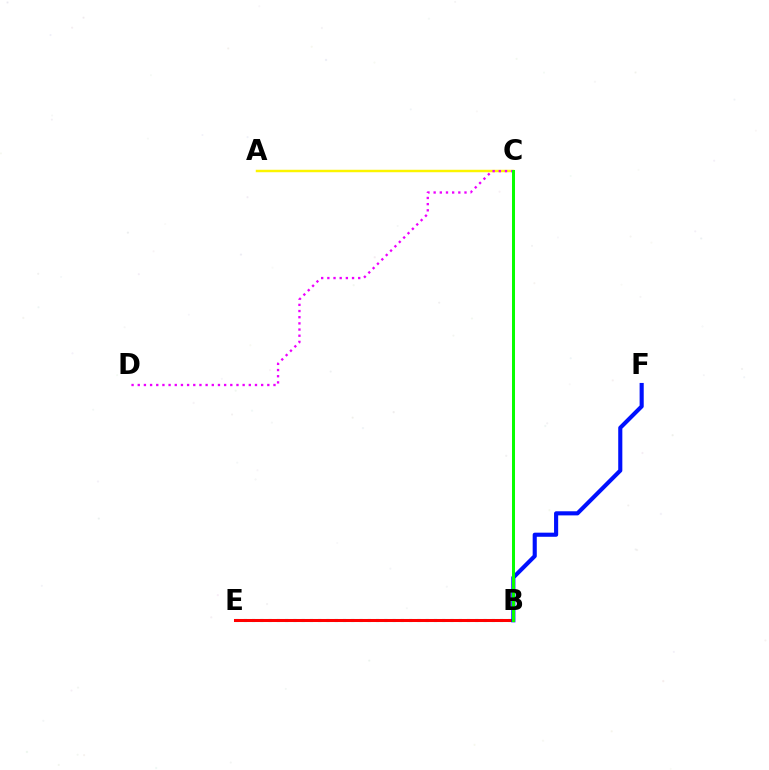{('A', 'C'): [{'color': '#fcf500', 'line_style': 'solid', 'thickness': 1.76}], ('C', 'D'): [{'color': '#ee00ff', 'line_style': 'dotted', 'thickness': 1.68}], ('B', 'E'): [{'color': '#00fff6', 'line_style': 'dotted', 'thickness': 2.25}, {'color': '#ff0000', 'line_style': 'solid', 'thickness': 2.18}], ('B', 'F'): [{'color': '#0010ff', 'line_style': 'solid', 'thickness': 2.96}], ('B', 'C'): [{'color': '#08ff00', 'line_style': 'solid', 'thickness': 2.17}]}